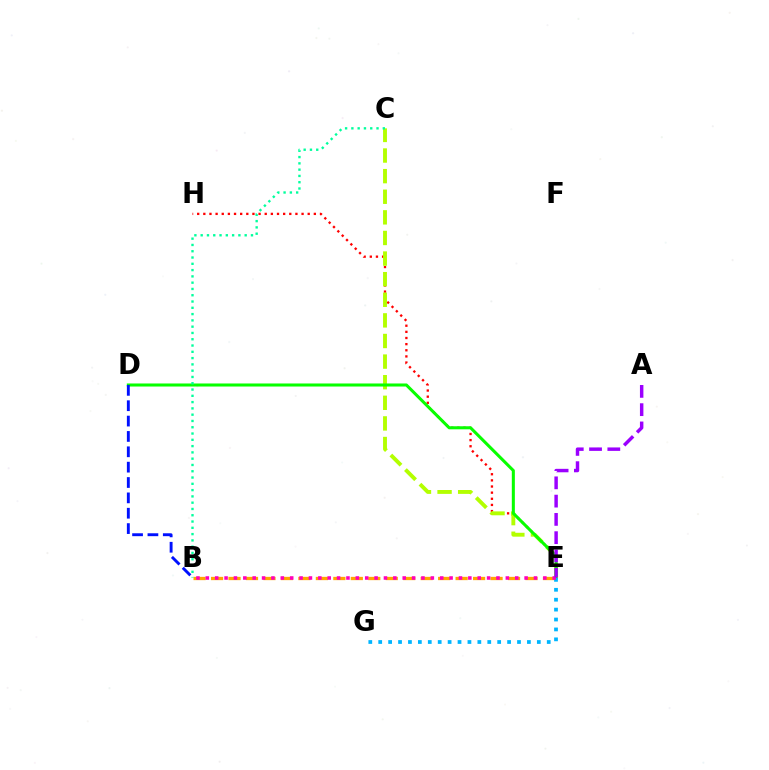{('E', 'H'): [{'color': '#ff0000', 'line_style': 'dotted', 'thickness': 1.67}], ('C', 'E'): [{'color': '#b3ff00', 'line_style': 'dashed', 'thickness': 2.8}], ('B', 'E'): [{'color': '#ffa500', 'line_style': 'dashed', 'thickness': 2.37}, {'color': '#ff00bd', 'line_style': 'dotted', 'thickness': 2.55}], ('D', 'E'): [{'color': '#08ff00', 'line_style': 'solid', 'thickness': 2.19}], ('B', 'C'): [{'color': '#00ff9d', 'line_style': 'dotted', 'thickness': 1.71}], ('B', 'D'): [{'color': '#0010ff', 'line_style': 'dashed', 'thickness': 2.09}], ('E', 'G'): [{'color': '#00b5ff', 'line_style': 'dotted', 'thickness': 2.69}], ('A', 'E'): [{'color': '#9b00ff', 'line_style': 'dashed', 'thickness': 2.48}]}